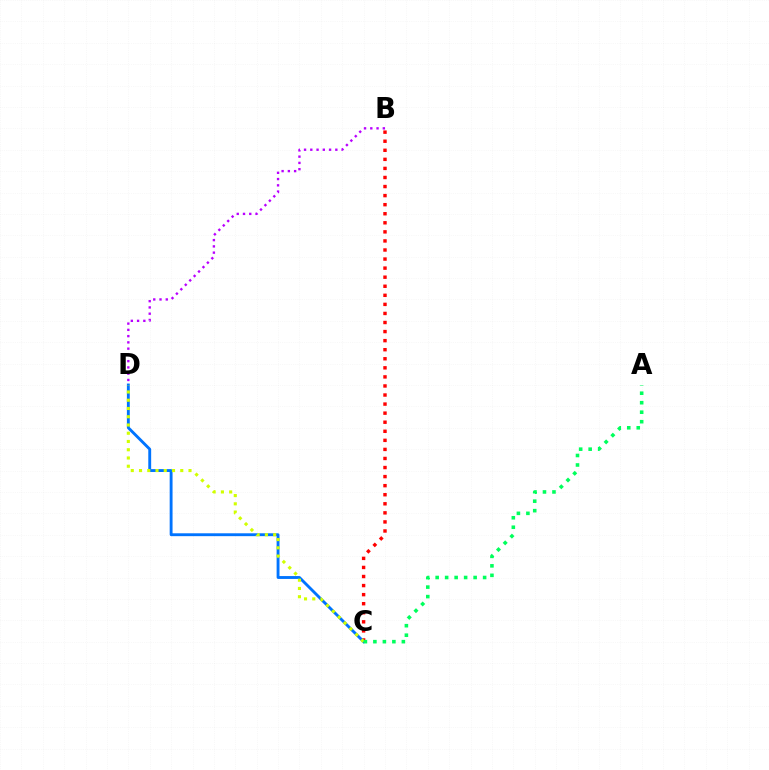{('B', 'C'): [{'color': '#ff0000', 'line_style': 'dotted', 'thickness': 2.46}], ('C', 'D'): [{'color': '#0074ff', 'line_style': 'solid', 'thickness': 2.07}, {'color': '#d1ff00', 'line_style': 'dotted', 'thickness': 2.24}], ('B', 'D'): [{'color': '#b900ff', 'line_style': 'dotted', 'thickness': 1.7}], ('A', 'C'): [{'color': '#00ff5c', 'line_style': 'dotted', 'thickness': 2.58}]}